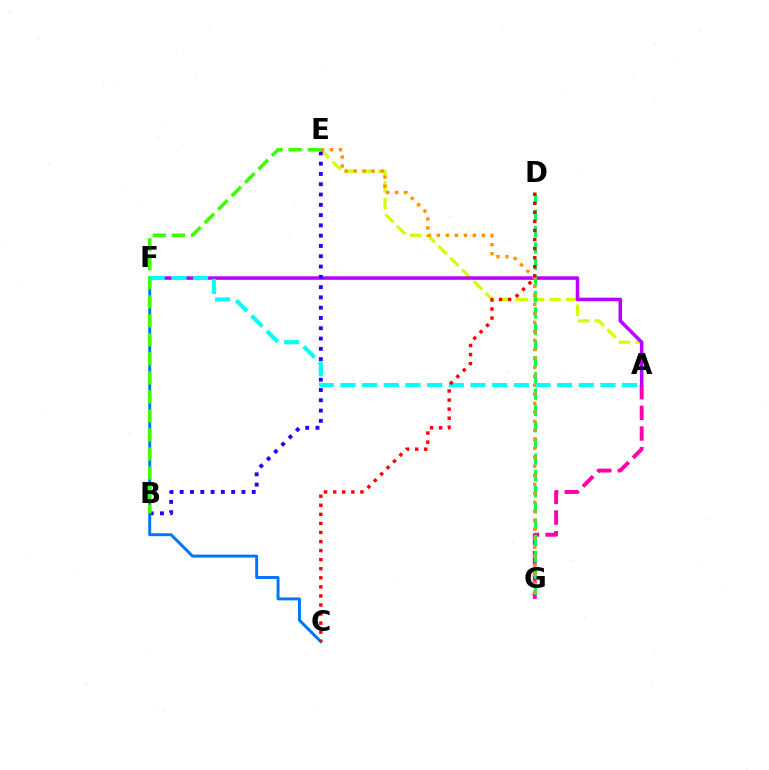{('A', 'G'): [{'color': '#ff00ac', 'line_style': 'dashed', 'thickness': 2.81}], ('A', 'E'): [{'color': '#d1ff00', 'line_style': 'dashed', 'thickness': 2.26}], ('A', 'F'): [{'color': '#b900ff', 'line_style': 'solid', 'thickness': 2.53}, {'color': '#00fff6', 'line_style': 'dashed', 'thickness': 2.94}], ('B', 'E'): [{'color': '#2500ff', 'line_style': 'dotted', 'thickness': 2.79}, {'color': '#3dff00', 'line_style': 'dashed', 'thickness': 2.58}], ('D', 'G'): [{'color': '#00ff5c', 'line_style': 'dashed', 'thickness': 2.21}], ('E', 'G'): [{'color': '#ff9400', 'line_style': 'dotted', 'thickness': 2.44}], ('C', 'F'): [{'color': '#0074ff', 'line_style': 'solid', 'thickness': 2.11}], ('C', 'D'): [{'color': '#ff0000', 'line_style': 'dotted', 'thickness': 2.46}]}